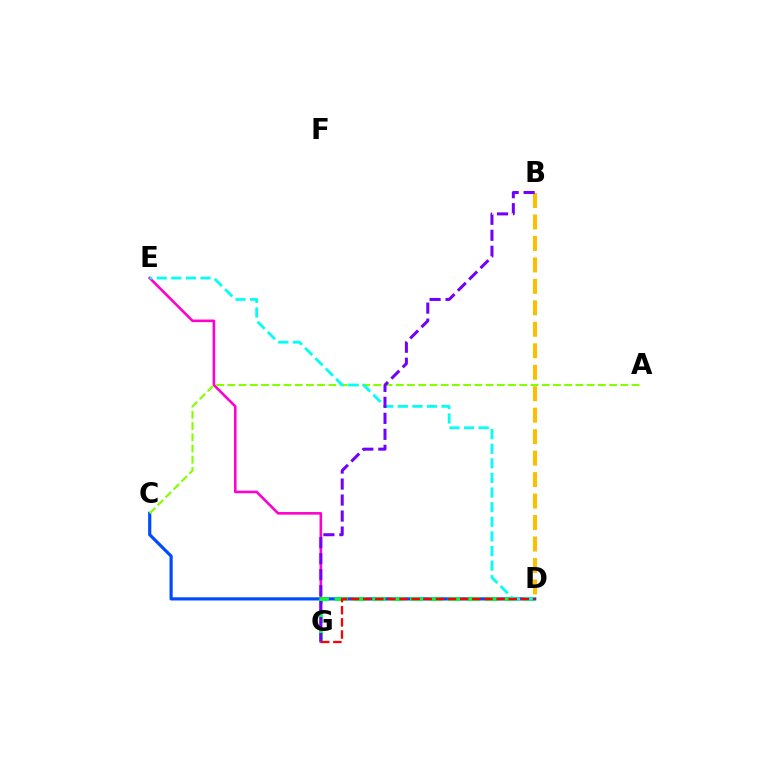{('B', 'D'): [{'color': '#ffbd00', 'line_style': 'dashed', 'thickness': 2.92}], ('E', 'G'): [{'color': '#ff00cf', 'line_style': 'solid', 'thickness': 1.87}], ('C', 'D'): [{'color': '#004bff', 'line_style': 'solid', 'thickness': 2.29}], ('A', 'C'): [{'color': '#84ff00', 'line_style': 'dashed', 'thickness': 1.53}], ('D', 'G'): [{'color': '#00ff39', 'line_style': 'dashed', 'thickness': 2.56}, {'color': '#ff0000', 'line_style': 'dashed', 'thickness': 1.65}], ('D', 'E'): [{'color': '#00fff6', 'line_style': 'dashed', 'thickness': 1.98}], ('B', 'G'): [{'color': '#7200ff', 'line_style': 'dashed', 'thickness': 2.17}]}